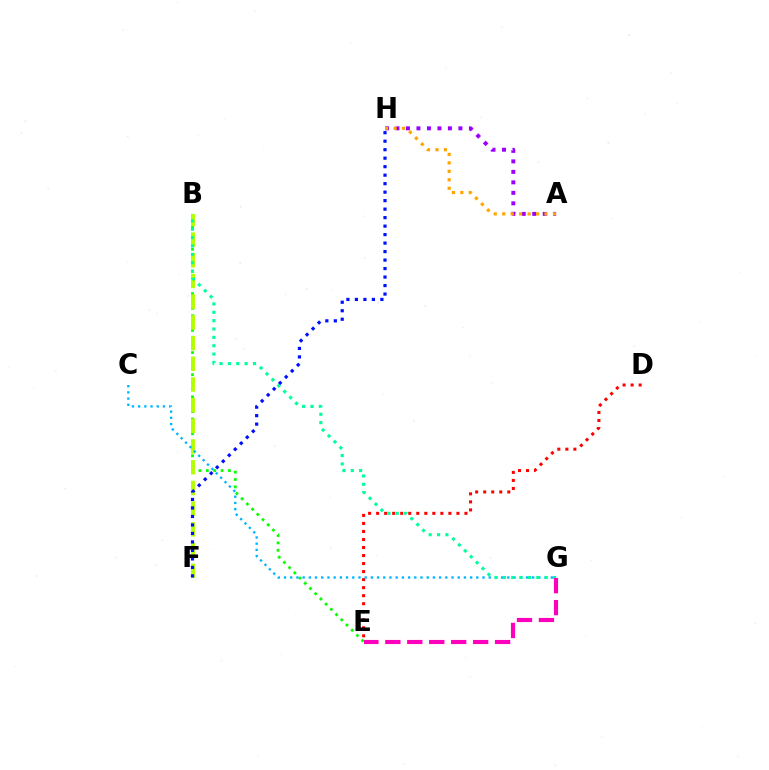{('B', 'E'): [{'color': '#08ff00', 'line_style': 'dotted', 'thickness': 2.0}], ('D', 'E'): [{'color': '#ff0000', 'line_style': 'dotted', 'thickness': 2.18}], ('B', 'F'): [{'color': '#b3ff00', 'line_style': 'dashed', 'thickness': 2.81}], ('C', 'G'): [{'color': '#00b5ff', 'line_style': 'dotted', 'thickness': 1.69}], ('B', 'G'): [{'color': '#00ff9d', 'line_style': 'dotted', 'thickness': 2.27}], ('A', 'H'): [{'color': '#9b00ff', 'line_style': 'dotted', 'thickness': 2.85}, {'color': '#ffa500', 'line_style': 'dotted', 'thickness': 2.3}], ('E', 'G'): [{'color': '#ff00bd', 'line_style': 'dashed', 'thickness': 2.98}], ('F', 'H'): [{'color': '#0010ff', 'line_style': 'dotted', 'thickness': 2.31}]}